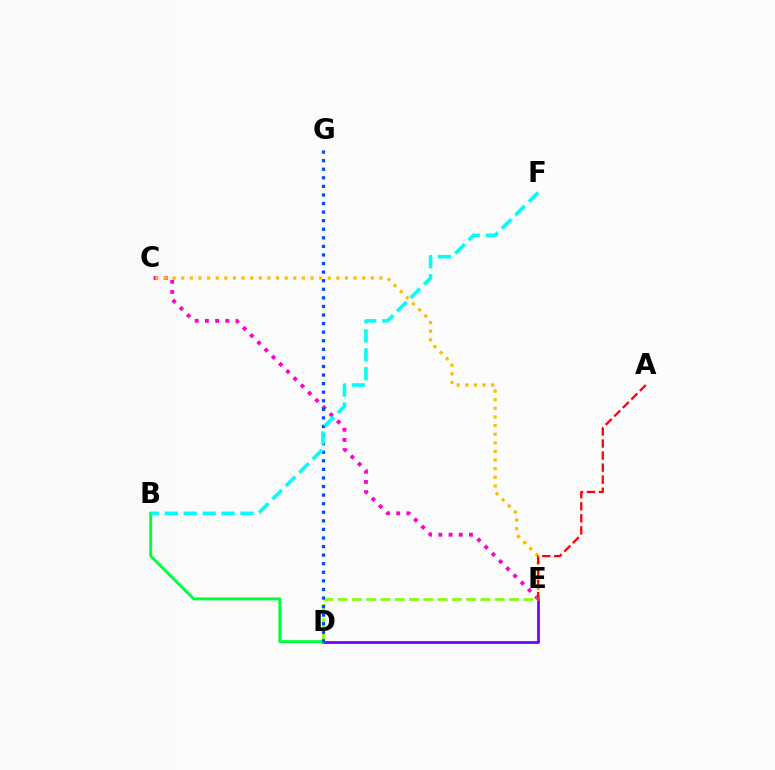{('C', 'E'): [{'color': '#ff00cf', 'line_style': 'dotted', 'thickness': 2.77}, {'color': '#ffbd00', 'line_style': 'dotted', 'thickness': 2.34}], ('D', 'E'): [{'color': '#7200ff', 'line_style': 'solid', 'thickness': 1.98}, {'color': '#84ff00', 'line_style': 'dashed', 'thickness': 1.94}], ('B', 'D'): [{'color': '#00ff39', 'line_style': 'solid', 'thickness': 2.1}], ('D', 'G'): [{'color': '#004bff', 'line_style': 'dotted', 'thickness': 2.33}], ('A', 'E'): [{'color': '#ff0000', 'line_style': 'dashed', 'thickness': 1.64}], ('B', 'F'): [{'color': '#00fff6', 'line_style': 'dashed', 'thickness': 2.57}]}